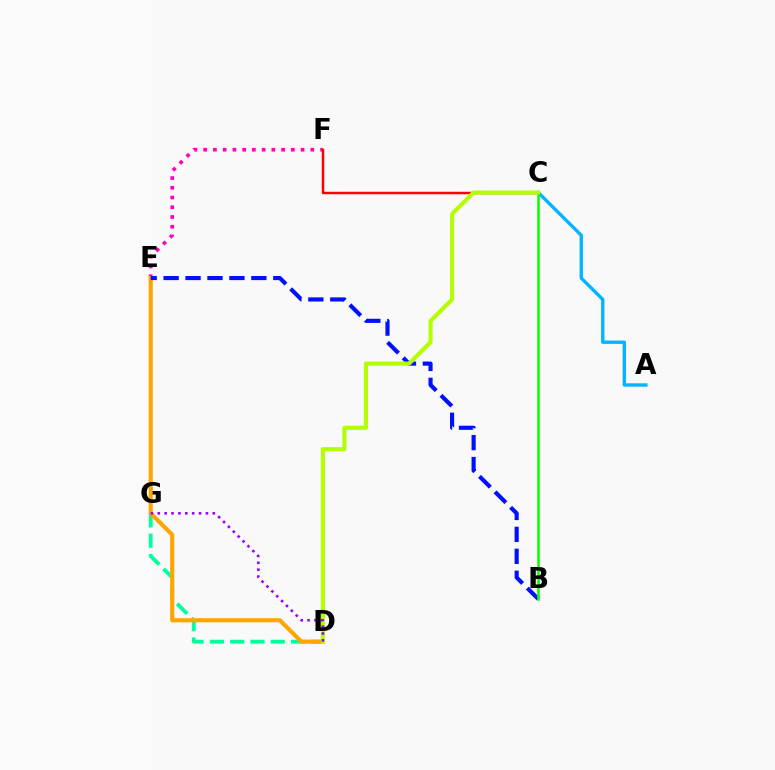{('A', 'C'): [{'color': '#00b5ff', 'line_style': 'solid', 'thickness': 2.41}], ('D', 'G'): [{'color': '#00ff9d', 'line_style': 'dashed', 'thickness': 2.76}, {'color': '#9b00ff', 'line_style': 'dotted', 'thickness': 1.87}], ('E', 'F'): [{'color': '#ff00bd', 'line_style': 'dotted', 'thickness': 2.65}], ('C', 'F'): [{'color': '#ff0000', 'line_style': 'solid', 'thickness': 1.79}], ('D', 'E'): [{'color': '#ffa500', 'line_style': 'solid', 'thickness': 2.98}], ('B', 'E'): [{'color': '#0010ff', 'line_style': 'dashed', 'thickness': 2.98}], ('B', 'C'): [{'color': '#08ff00', 'line_style': 'solid', 'thickness': 1.84}], ('C', 'D'): [{'color': '#b3ff00', 'line_style': 'solid', 'thickness': 2.97}]}